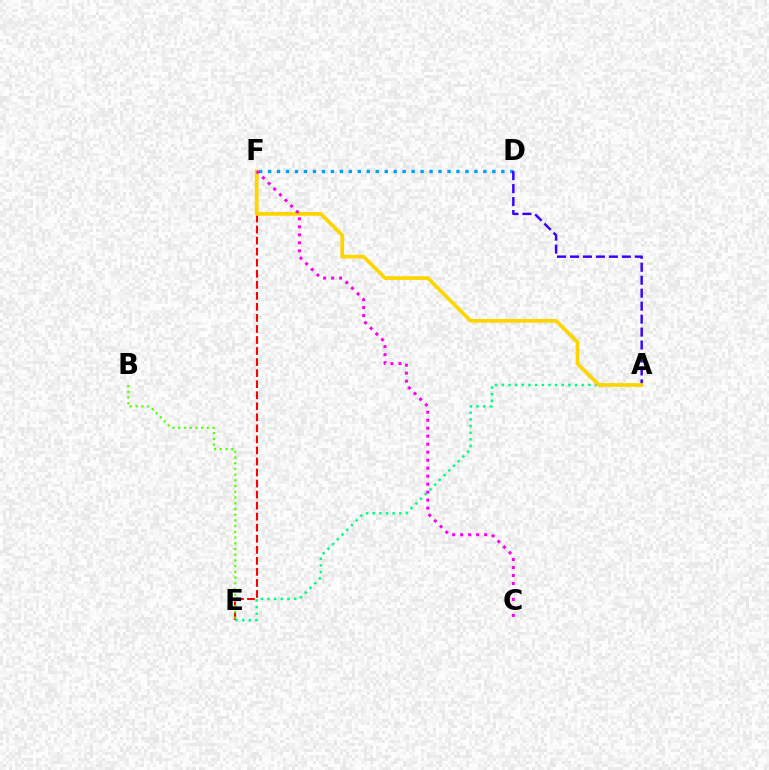{('D', 'F'): [{'color': '#009eff', 'line_style': 'dotted', 'thickness': 2.44}], ('E', 'F'): [{'color': '#ff0000', 'line_style': 'dashed', 'thickness': 1.5}], ('A', 'D'): [{'color': '#3700ff', 'line_style': 'dashed', 'thickness': 1.76}], ('B', 'E'): [{'color': '#4fff00', 'line_style': 'dotted', 'thickness': 1.55}], ('A', 'E'): [{'color': '#00ff86', 'line_style': 'dotted', 'thickness': 1.81}], ('A', 'F'): [{'color': '#ffd500', 'line_style': 'solid', 'thickness': 2.69}], ('C', 'F'): [{'color': '#ff00ed', 'line_style': 'dotted', 'thickness': 2.17}]}